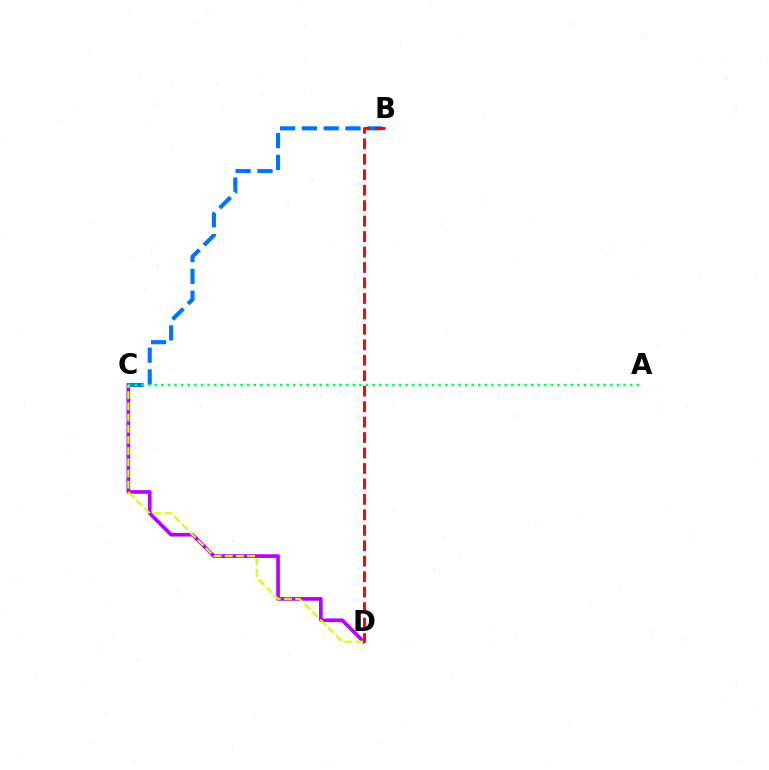{('C', 'D'): [{'color': '#b900ff', 'line_style': 'solid', 'thickness': 2.64}, {'color': '#d1ff00', 'line_style': 'dashed', 'thickness': 1.52}], ('B', 'C'): [{'color': '#0074ff', 'line_style': 'dashed', 'thickness': 2.96}], ('A', 'C'): [{'color': '#00ff5c', 'line_style': 'dotted', 'thickness': 1.79}], ('B', 'D'): [{'color': '#ff0000', 'line_style': 'dashed', 'thickness': 2.1}]}